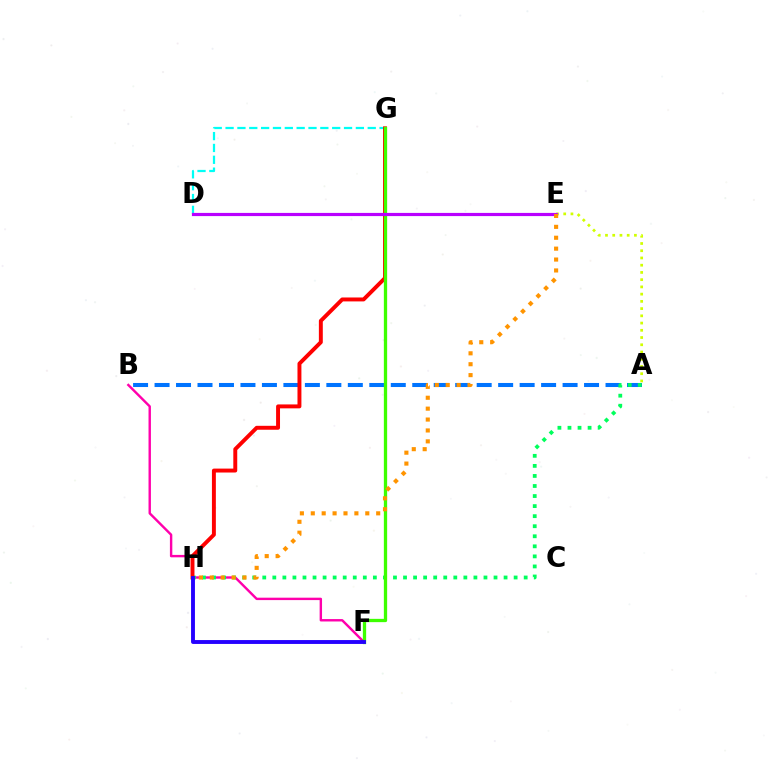{('B', 'F'): [{'color': '#ff00ac', 'line_style': 'solid', 'thickness': 1.73}], ('A', 'B'): [{'color': '#0074ff', 'line_style': 'dashed', 'thickness': 2.92}], ('D', 'G'): [{'color': '#00fff6', 'line_style': 'dashed', 'thickness': 1.61}], ('A', 'H'): [{'color': '#00ff5c', 'line_style': 'dotted', 'thickness': 2.73}], ('A', 'E'): [{'color': '#d1ff00', 'line_style': 'dotted', 'thickness': 1.97}], ('G', 'H'): [{'color': '#ff0000', 'line_style': 'solid', 'thickness': 2.83}], ('F', 'G'): [{'color': '#3dff00', 'line_style': 'solid', 'thickness': 2.37}], ('D', 'E'): [{'color': '#b900ff', 'line_style': 'solid', 'thickness': 2.29}], ('F', 'H'): [{'color': '#2500ff', 'line_style': 'solid', 'thickness': 2.8}], ('E', 'H'): [{'color': '#ff9400', 'line_style': 'dotted', 'thickness': 2.96}]}